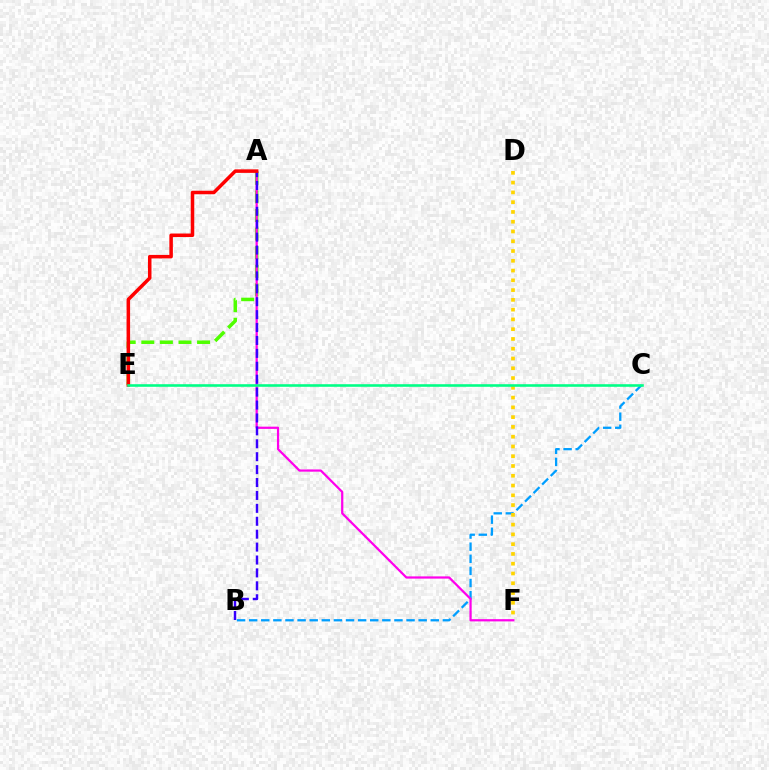{('B', 'C'): [{'color': '#009eff', 'line_style': 'dashed', 'thickness': 1.64}], ('A', 'E'): [{'color': '#4fff00', 'line_style': 'dashed', 'thickness': 2.53}, {'color': '#ff0000', 'line_style': 'solid', 'thickness': 2.53}], ('A', 'F'): [{'color': '#ff00ed', 'line_style': 'solid', 'thickness': 1.61}], ('A', 'B'): [{'color': '#3700ff', 'line_style': 'dashed', 'thickness': 1.75}], ('D', 'F'): [{'color': '#ffd500', 'line_style': 'dotted', 'thickness': 2.65}], ('C', 'E'): [{'color': '#00ff86', 'line_style': 'solid', 'thickness': 1.87}]}